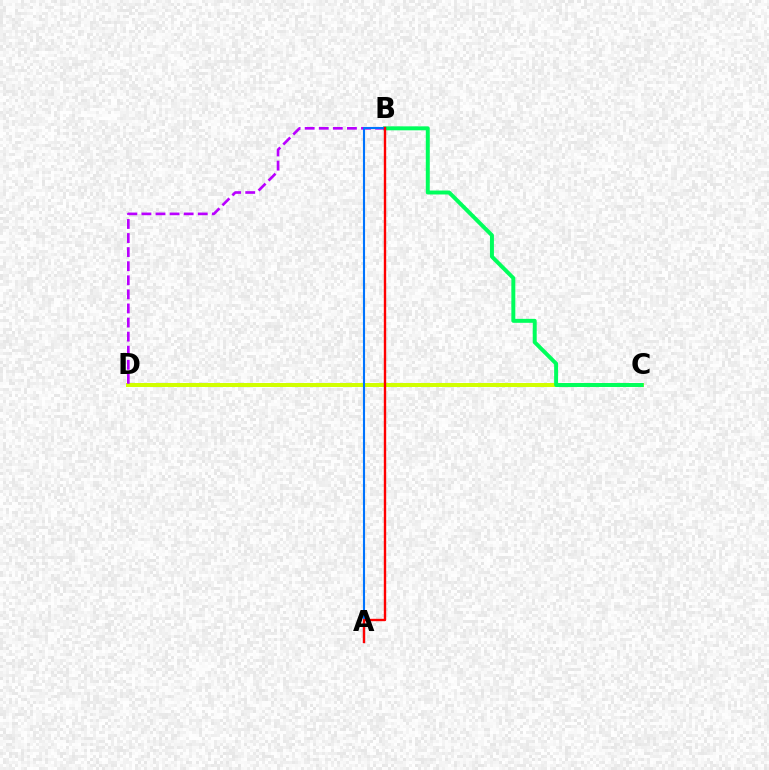{('C', 'D'): [{'color': '#d1ff00', 'line_style': 'solid', 'thickness': 2.88}], ('B', 'C'): [{'color': '#00ff5c', 'line_style': 'solid', 'thickness': 2.85}], ('B', 'D'): [{'color': '#b900ff', 'line_style': 'dashed', 'thickness': 1.91}], ('A', 'B'): [{'color': '#0074ff', 'line_style': 'solid', 'thickness': 1.52}, {'color': '#ff0000', 'line_style': 'solid', 'thickness': 1.71}]}